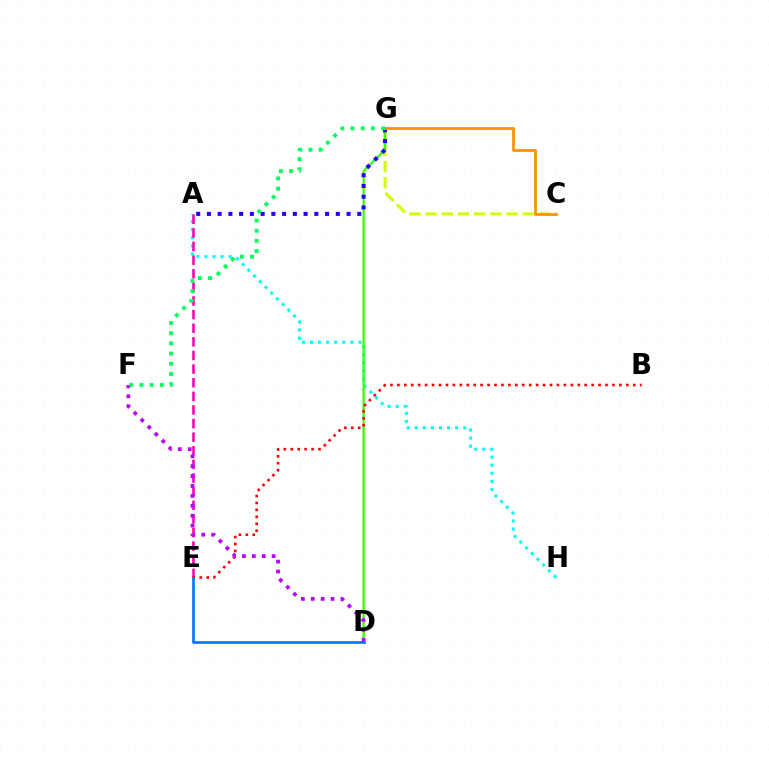{('A', 'H'): [{'color': '#00fff6', 'line_style': 'dotted', 'thickness': 2.2}], ('A', 'E'): [{'color': '#ff00ac', 'line_style': 'dashed', 'thickness': 1.85}], ('C', 'G'): [{'color': '#d1ff00', 'line_style': 'dashed', 'thickness': 2.2}, {'color': '#ff9400', 'line_style': 'solid', 'thickness': 2.01}], ('D', 'G'): [{'color': '#3dff00', 'line_style': 'solid', 'thickness': 1.65}], ('A', 'G'): [{'color': '#2500ff', 'line_style': 'dotted', 'thickness': 2.92}], ('B', 'E'): [{'color': '#ff0000', 'line_style': 'dotted', 'thickness': 1.89}], ('D', 'E'): [{'color': '#0074ff', 'line_style': 'solid', 'thickness': 1.92}], ('D', 'F'): [{'color': '#b900ff', 'line_style': 'dotted', 'thickness': 2.69}], ('F', 'G'): [{'color': '#00ff5c', 'line_style': 'dotted', 'thickness': 2.77}]}